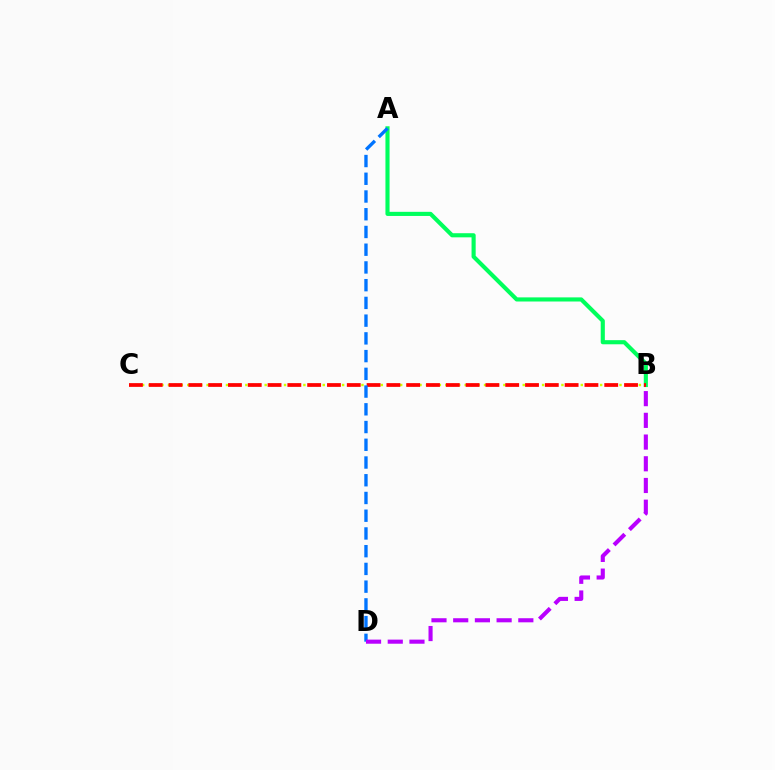{('B', 'C'): [{'color': '#d1ff00', 'line_style': 'dotted', 'thickness': 1.75}, {'color': '#ff0000', 'line_style': 'dashed', 'thickness': 2.69}], ('A', 'B'): [{'color': '#00ff5c', 'line_style': 'solid', 'thickness': 2.97}], ('A', 'D'): [{'color': '#0074ff', 'line_style': 'dashed', 'thickness': 2.41}], ('B', 'D'): [{'color': '#b900ff', 'line_style': 'dashed', 'thickness': 2.95}]}